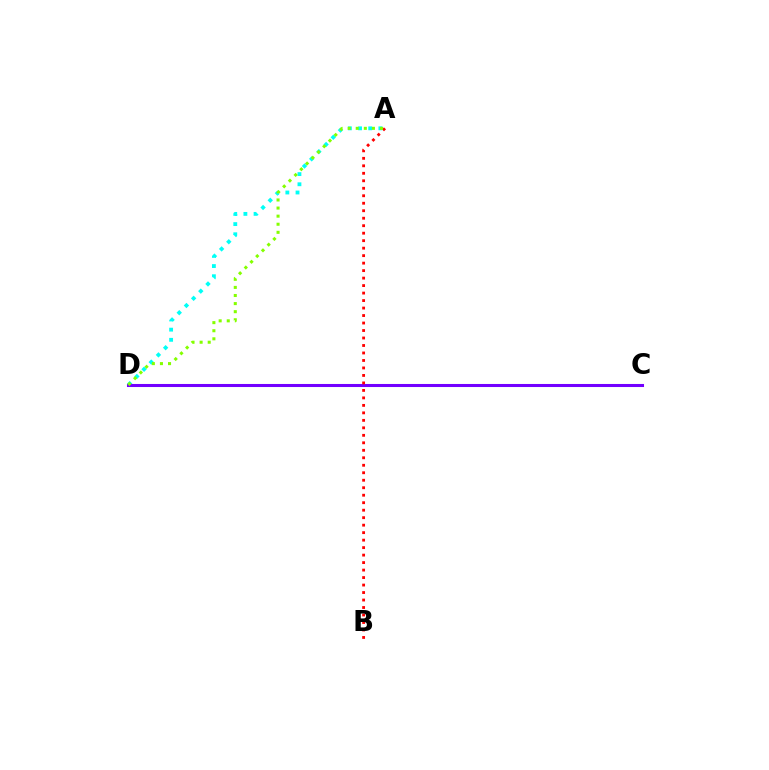{('A', 'D'): [{'color': '#00fff6', 'line_style': 'dotted', 'thickness': 2.76}, {'color': '#84ff00', 'line_style': 'dotted', 'thickness': 2.2}], ('C', 'D'): [{'color': '#7200ff', 'line_style': 'solid', 'thickness': 2.2}], ('A', 'B'): [{'color': '#ff0000', 'line_style': 'dotted', 'thickness': 2.03}]}